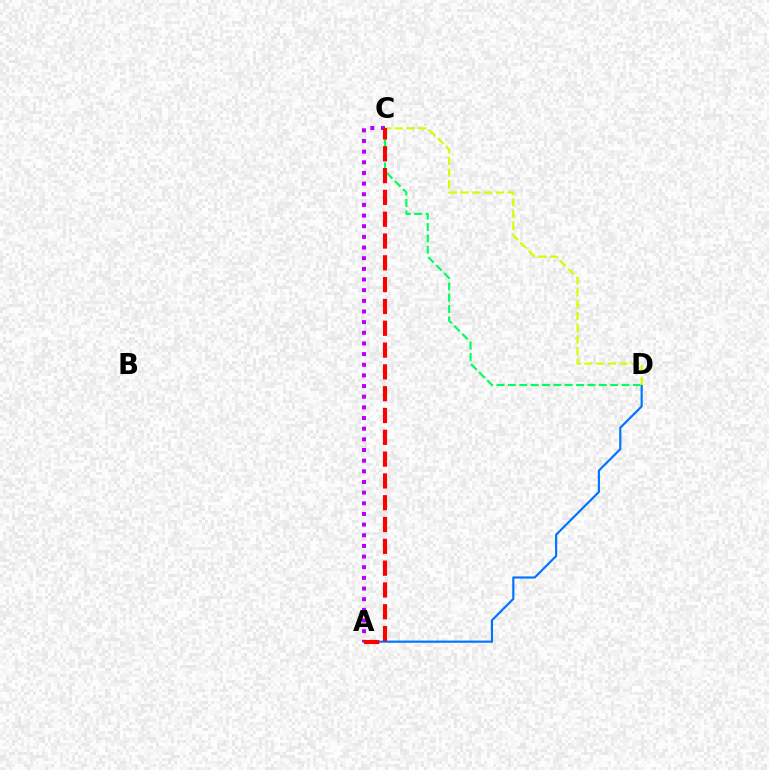{('A', 'D'): [{'color': '#0074ff', 'line_style': 'solid', 'thickness': 1.56}], ('A', 'C'): [{'color': '#b900ff', 'line_style': 'dotted', 'thickness': 2.9}, {'color': '#ff0000', 'line_style': 'dashed', 'thickness': 2.96}], ('C', 'D'): [{'color': '#00ff5c', 'line_style': 'dashed', 'thickness': 1.54}, {'color': '#d1ff00', 'line_style': 'dashed', 'thickness': 1.59}]}